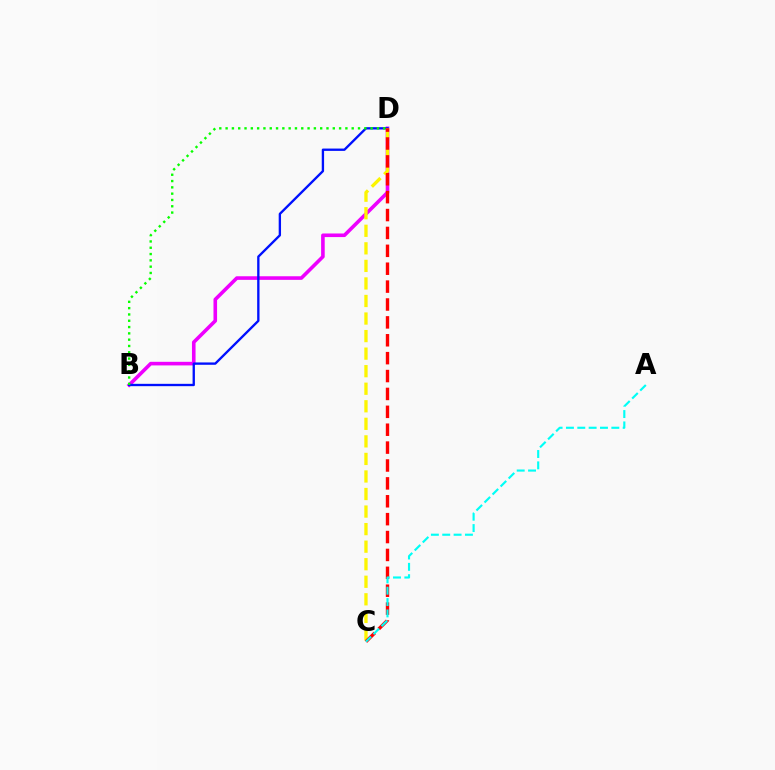{('B', 'D'): [{'color': '#ee00ff', 'line_style': 'solid', 'thickness': 2.59}, {'color': '#0010ff', 'line_style': 'solid', 'thickness': 1.68}, {'color': '#08ff00', 'line_style': 'dotted', 'thickness': 1.71}], ('C', 'D'): [{'color': '#fcf500', 'line_style': 'dashed', 'thickness': 2.38}, {'color': '#ff0000', 'line_style': 'dashed', 'thickness': 2.43}], ('A', 'C'): [{'color': '#00fff6', 'line_style': 'dashed', 'thickness': 1.54}]}